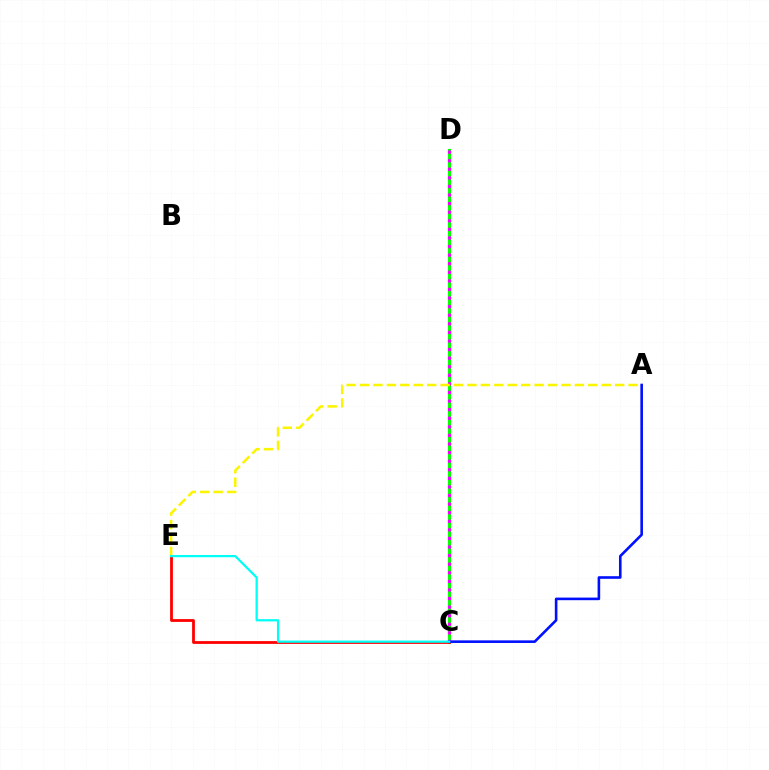{('C', 'D'): [{'color': '#08ff00', 'line_style': 'solid', 'thickness': 2.24}, {'color': '#ee00ff', 'line_style': 'dotted', 'thickness': 2.33}], ('C', 'E'): [{'color': '#ff0000', 'line_style': 'solid', 'thickness': 2.01}, {'color': '#00fff6', 'line_style': 'solid', 'thickness': 1.62}], ('A', 'C'): [{'color': '#0010ff', 'line_style': 'solid', 'thickness': 1.88}], ('A', 'E'): [{'color': '#fcf500', 'line_style': 'dashed', 'thickness': 1.82}]}